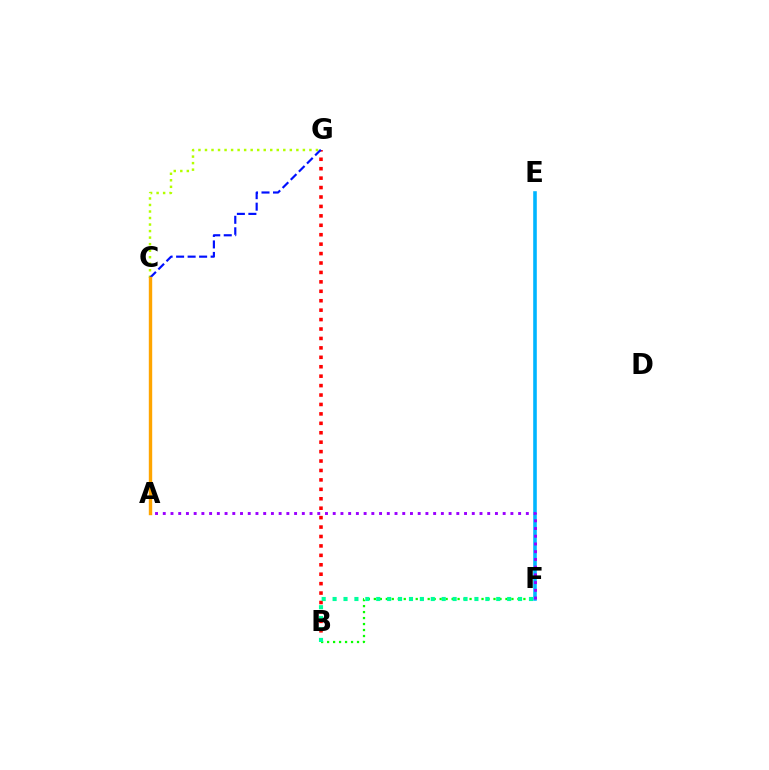{('C', 'G'): [{'color': '#b3ff00', 'line_style': 'dotted', 'thickness': 1.77}, {'color': '#0010ff', 'line_style': 'dashed', 'thickness': 1.56}], ('B', 'F'): [{'color': '#08ff00', 'line_style': 'dotted', 'thickness': 1.63}, {'color': '#00ff9d', 'line_style': 'dotted', 'thickness': 2.96}], ('E', 'F'): [{'color': '#00b5ff', 'line_style': 'solid', 'thickness': 2.58}], ('A', 'F'): [{'color': '#9b00ff', 'line_style': 'dotted', 'thickness': 2.1}], ('B', 'G'): [{'color': '#ff0000', 'line_style': 'dotted', 'thickness': 2.56}], ('A', 'C'): [{'color': '#ff00bd', 'line_style': 'solid', 'thickness': 1.81}, {'color': '#ffa500', 'line_style': 'solid', 'thickness': 2.44}]}